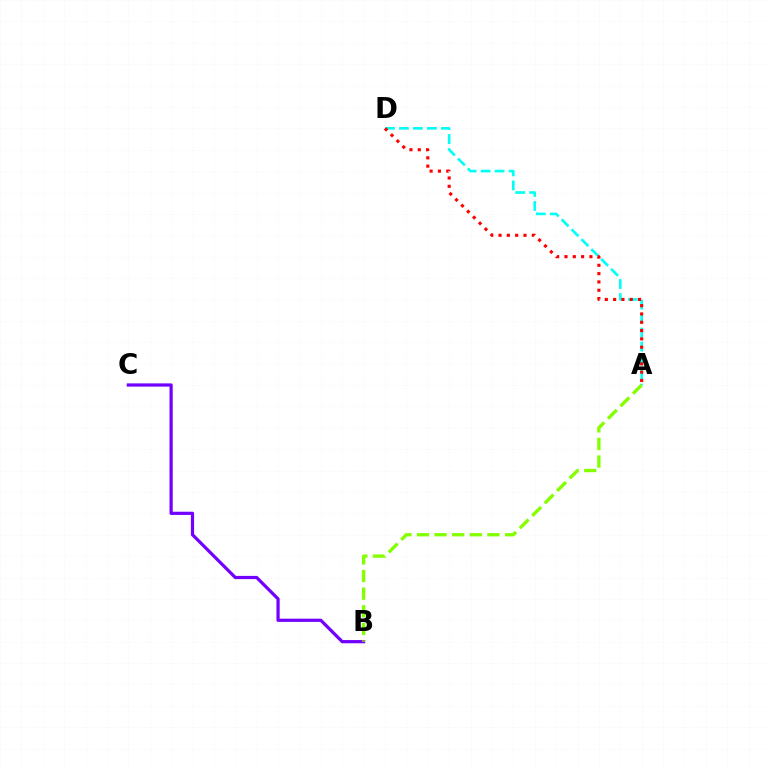{('A', 'D'): [{'color': '#00fff6', 'line_style': 'dashed', 'thickness': 1.9}, {'color': '#ff0000', 'line_style': 'dotted', 'thickness': 2.26}], ('B', 'C'): [{'color': '#7200ff', 'line_style': 'solid', 'thickness': 2.32}], ('A', 'B'): [{'color': '#84ff00', 'line_style': 'dashed', 'thickness': 2.39}]}